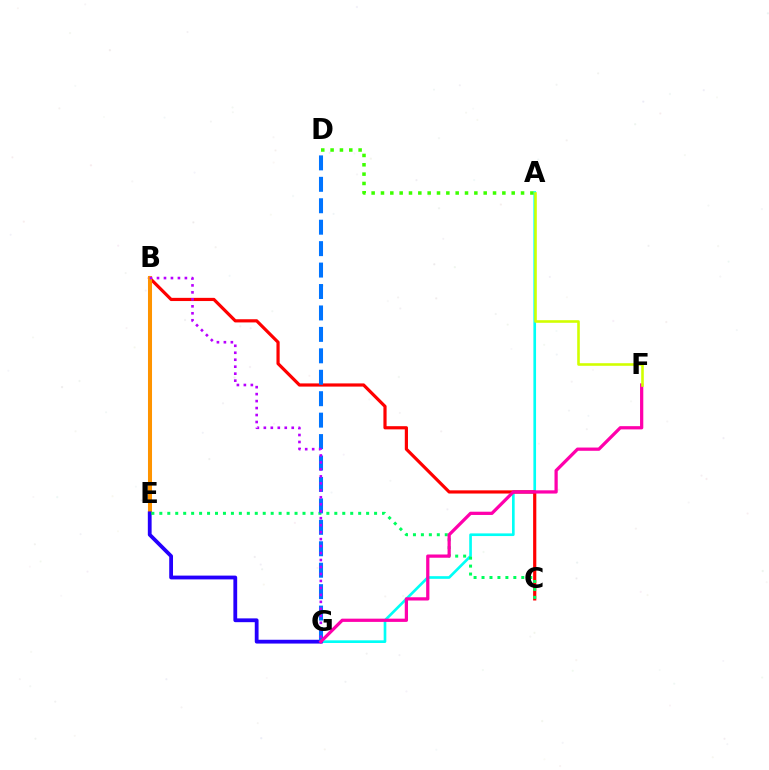{('A', 'G'): [{'color': '#00fff6', 'line_style': 'solid', 'thickness': 1.92}], ('B', 'C'): [{'color': '#ff0000', 'line_style': 'solid', 'thickness': 2.3}], ('B', 'E'): [{'color': '#ff9400', 'line_style': 'solid', 'thickness': 2.91}], ('A', 'D'): [{'color': '#3dff00', 'line_style': 'dotted', 'thickness': 2.54}], ('E', 'G'): [{'color': '#2500ff', 'line_style': 'solid', 'thickness': 2.73}], ('C', 'E'): [{'color': '#00ff5c', 'line_style': 'dotted', 'thickness': 2.16}], ('D', 'G'): [{'color': '#0074ff', 'line_style': 'dashed', 'thickness': 2.91}], ('F', 'G'): [{'color': '#ff00ac', 'line_style': 'solid', 'thickness': 2.34}], ('A', 'F'): [{'color': '#d1ff00', 'line_style': 'solid', 'thickness': 1.88}], ('B', 'G'): [{'color': '#b900ff', 'line_style': 'dotted', 'thickness': 1.89}]}